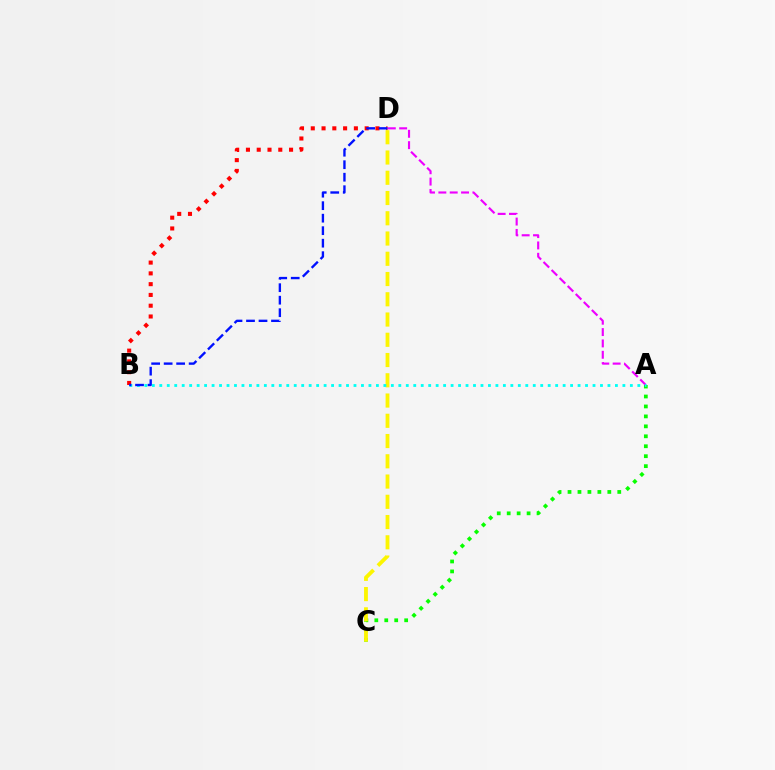{('B', 'D'): [{'color': '#ff0000', 'line_style': 'dotted', 'thickness': 2.93}, {'color': '#0010ff', 'line_style': 'dashed', 'thickness': 1.7}], ('A', 'C'): [{'color': '#08ff00', 'line_style': 'dotted', 'thickness': 2.7}], ('C', 'D'): [{'color': '#fcf500', 'line_style': 'dashed', 'thickness': 2.75}], ('A', 'D'): [{'color': '#ee00ff', 'line_style': 'dashed', 'thickness': 1.54}], ('A', 'B'): [{'color': '#00fff6', 'line_style': 'dotted', 'thickness': 2.03}]}